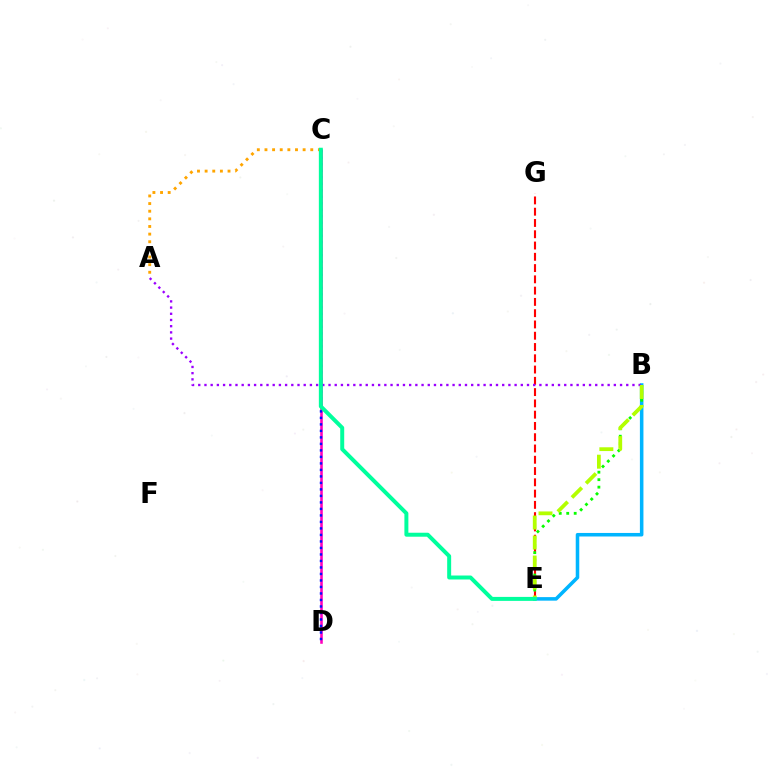{('B', 'E'): [{'color': '#00b5ff', 'line_style': 'solid', 'thickness': 2.55}, {'color': '#08ff00', 'line_style': 'dotted', 'thickness': 2.03}, {'color': '#b3ff00', 'line_style': 'dashed', 'thickness': 2.72}], ('E', 'G'): [{'color': '#ff0000', 'line_style': 'dashed', 'thickness': 1.53}], ('C', 'D'): [{'color': '#ff00bd', 'line_style': 'solid', 'thickness': 1.85}, {'color': '#0010ff', 'line_style': 'dotted', 'thickness': 1.77}], ('A', 'B'): [{'color': '#9b00ff', 'line_style': 'dotted', 'thickness': 1.69}], ('A', 'C'): [{'color': '#ffa500', 'line_style': 'dotted', 'thickness': 2.07}], ('C', 'E'): [{'color': '#00ff9d', 'line_style': 'solid', 'thickness': 2.86}]}